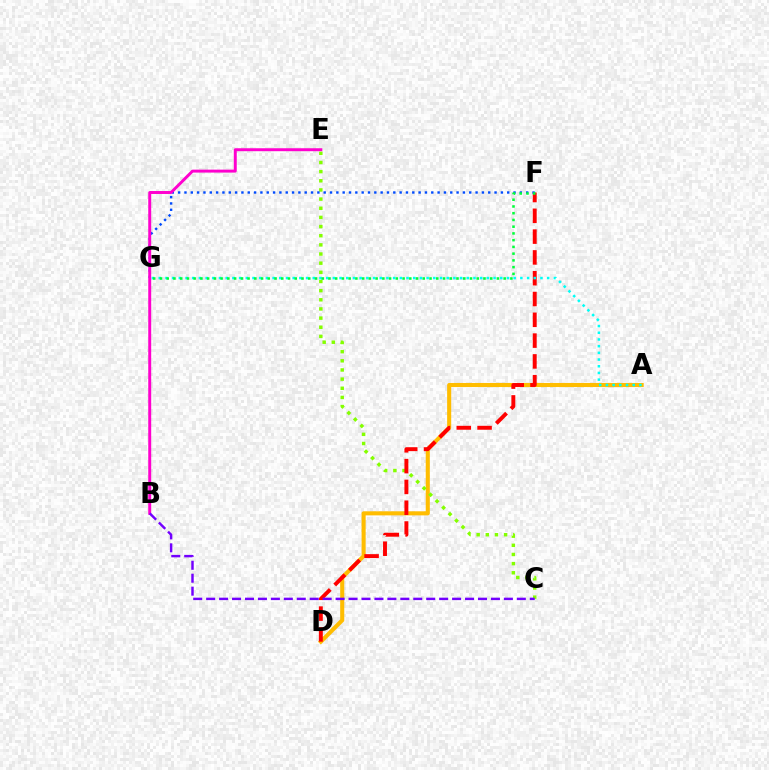{('A', 'D'): [{'color': '#ffbd00', 'line_style': 'solid', 'thickness': 2.93}], ('C', 'E'): [{'color': '#84ff00', 'line_style': 'dotted', 'thickness': 2.49}], ('D', 'F'): [{'color': '#ff0000', 'line_style': 'dashed', 'thickness': 2.83}], ('F', 'G'): [{'color': '#004bff', 'line_style': 'dotted', 'thickness': 1.72}, {'color': '#00ff39', 'line_style': 'dotted', 'thickness': 1.83}], ('A', 'G'): [{'color': '#00fff6', 'line_style': 'dotted', 'thickness': 1.82}], ('B', 'E'): [{'color': '#ff00cf', 'line_style': 'solid', 'thickness': 2.12}], ('B', 'C'): [{'color': '#7200ff', 'line_style': 'dashed', 'thickness': 1.76}]}